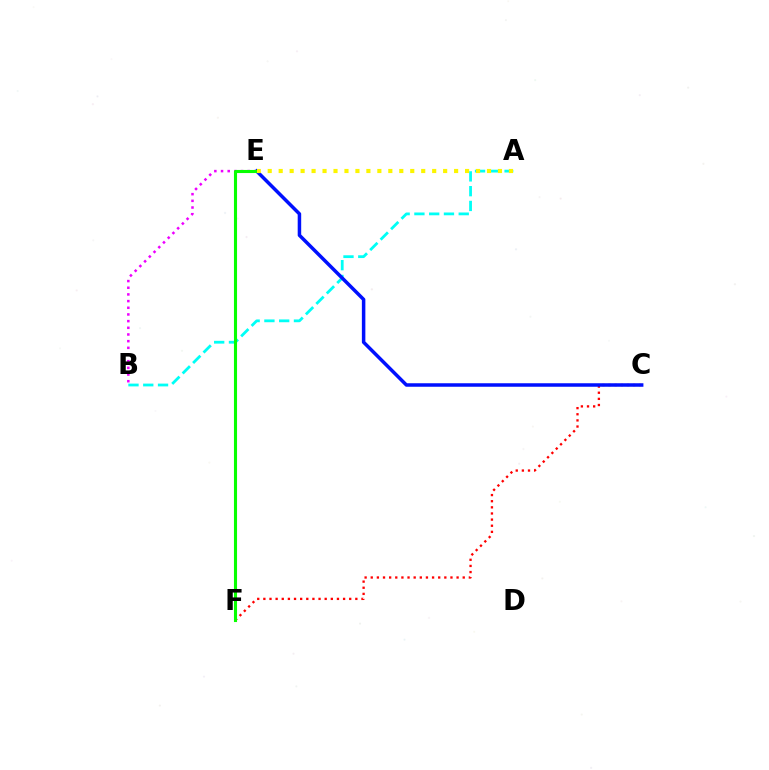{('B', 'E'): [{'color': '#ee00ff', 'line_style': 'dotted', 'thickness': 1.81}], ('C', 'F'): [{'color': '#ff0000', 'line_style': 'dotted', 'thickness': 1.67}], ('A', 'B'): [{'color': '#00fff6', 'line_style': 'dashed', 'thickness': 2.01}], ('C', 'E'): [{'color': '#0010ff', 'line_style': 'solid', 'thickness': 2.52}], ('E', 'F'): [{'color': '#08ff00', 'line_style': 'solid', 'thickness': 2.23}], ('A', 'E'): [{'color': '#fcf500', 'line_style': 'dotted', 'thickness': 2.98}]}